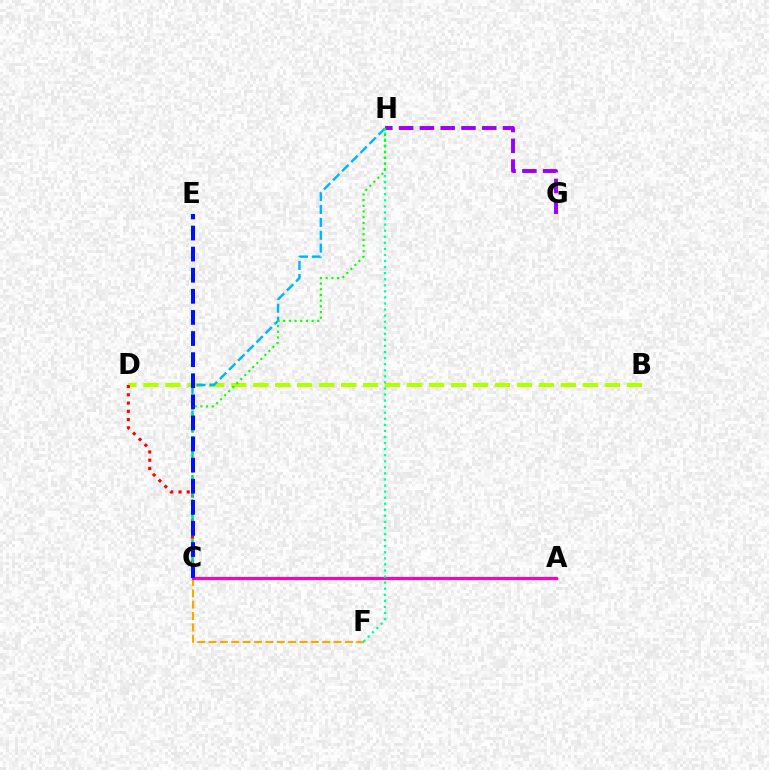{('C', 'F'): [{'color': '#ffa500', 'line_style': 'dashed', 'thickness': 1.54}], ('B', 'D'): [{'color': '#b3ff00', 'line_style': 'dashed', 'thickness': 2.99}], ('C', 'D'): [{'color': '#ff0000', 'line_style': 'dotted', 'thickness': 2.24}], ('A', 'C'): [{'color': '#ff00bd', 'line_style': 'solid', 'thickness': 2.27}], ('G', 'H'): [{'color': '#9b00ff', 'line_style': 'dashed', 'thickness': 2.82}], ('F', 'H'): [{'color': '#00ff9d', 'line_style': 'dotted', 'thickness': 1.65}], ('C', 'H'): [{'color': '#00b5ff', 'line_style': 'dashed', 'thickness': 1.75}, {'color': '#08ff00', 'line_style': 'dotted', 'thickness': 1.54}], ('C', 'E'): [{'color': '#0010ff', 'line_style': 'dashed', 'thickness': 2.87}]}